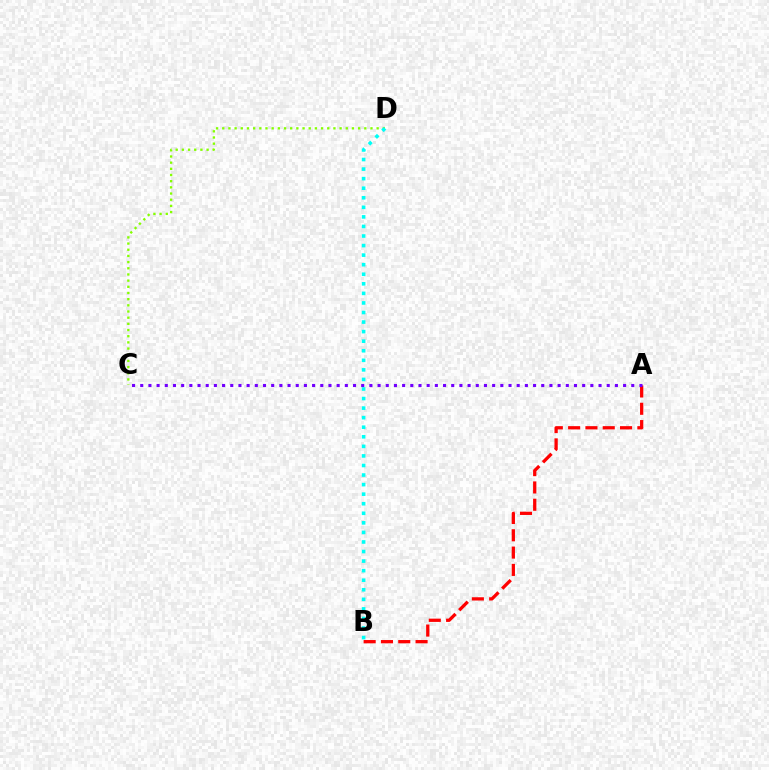{('C', 'D'): [{'color': '#84ff00', 'line_style': 'dotted', 'thickness': 1.68}], ('A', 'B'): [{'color': '#ff0000', 'line_style': 'dashed', 'thickness': 2.35}], ('B', 'D'): [{'color': '#00fff6', 'line_style': 'dotted', 'thickness': 2.6}], ('A', 'C'): [{'color': '#7200ff', 'line_style': 'dotted', 'thickness': 2.22}]}